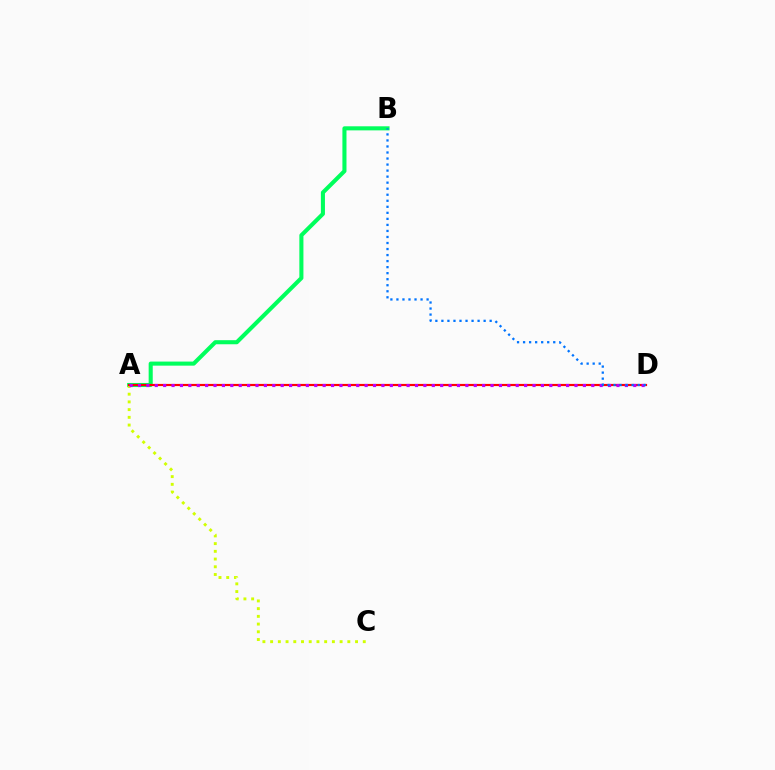{('A', 'B'): [{'color': '#00ff5c', 'line_style': 'solid', 'thickness': 2.94}], ('A', 'C'): [{'color': '#d1ff00', 'line_style': 'dotted', 'thickness': 2.1}], ('A', 'D'): [{'color': '#ff0000', 'line_style': 'solid', 'thickness': 1.57}, {'color': '#b900ff', 'line_style': 'dotted', 'thickness': 2.28}], ('B', 'D'): [{'color': '#0074ff', 'line_style': 'dotted', 'thickness': 1.64}]}